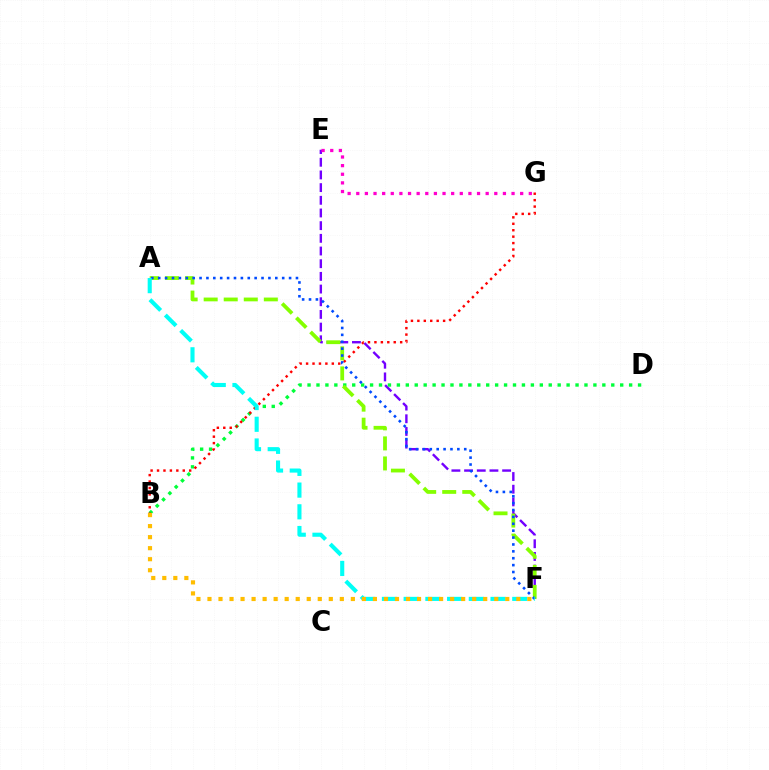{('E', 'F'): [{'color': '#7200ff', 'line_style': 'dashed', 'thickness': 1.72}], ('B', 'D'): [{'color': '#00ff39', 'line_style': 'dotted', 'thickness': 2.43}], ('B', 'G'): [{'color': '#ff0000', 'line_style': 'dotted', 'thickness': 1.75}], ('A', 'F'): [{'color': '#84ff00', 'line_style': 'dashed', 'thickness': 2.72}, {'color': '#004bff', 'line_style': 'dotted', 'thickness': 1.87}, {'color': '#00fff6', 'line_style': 'dashed', 'thickness': 2.95}], ('E', 'G'): [{'color': '#ff00cf', 'line_style': 'dotted', 'thickness': 2.34}], ('B', 'F'): [{'color': '#ffbd00', 'line_style': 'dotted', 'thickness': 3.0}]}